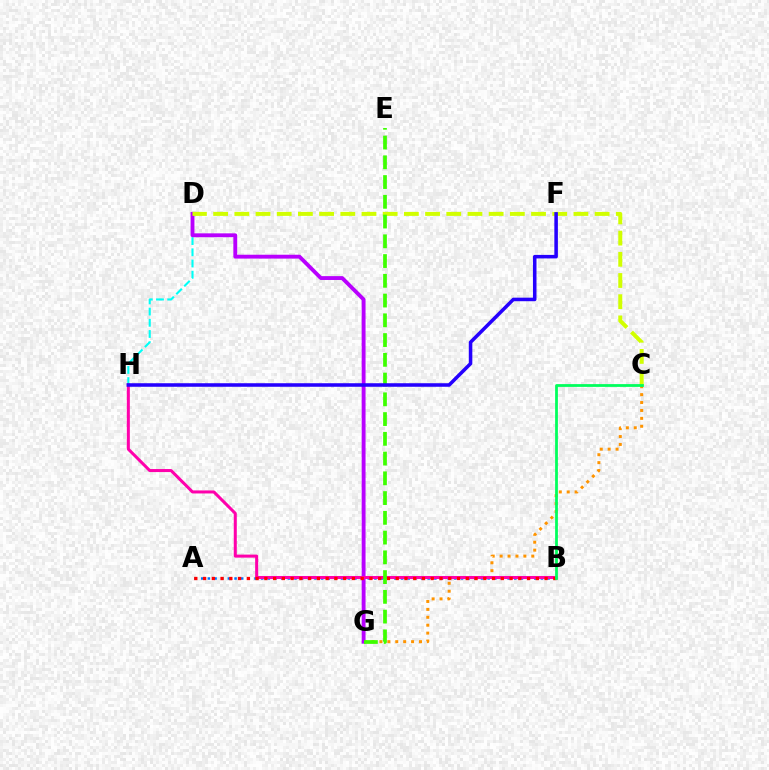{('C', 'G'): [{'color': '#ff9400', 'line_style': 'dotted', 'thickness': 2.15}], ('D', 'H'): [{'color': '#00fff6', 'line_style': 'dashed', 'thickness': 1.52}], ('D', 'G'): [{'color': '#b900ff', 'line_style': 'solid', 'thickness': 2.78}], ('A', 'B'): [{'color': '#0074ff', 'line_style': 'dotted', 'thickness': 1.81}, {'color': '#ff0000', 'line_style': 'dotted', 'thickness': 2.38}], ('C', 'D'): [{'color': '#d1ff00', 'line_style': 'dashed', 'thickness': 2.88}], ('B', 'H'): [{'color': '#ff00ac', 'line_style': 'solid', 'thickness': 2.18}], ('E', 'G'): [{'color': '#3dff00', 'line_style': 'dashed', 'thickness': 2.68}], ('B', 'C'): [{'color': '#00ff5c', 'line_style': 'solid', 'thickness': 2.0}], ('F', 'H'): [{'color': '#2500ff', 'line_style': 'solid', 'thickness': 2.55}]}